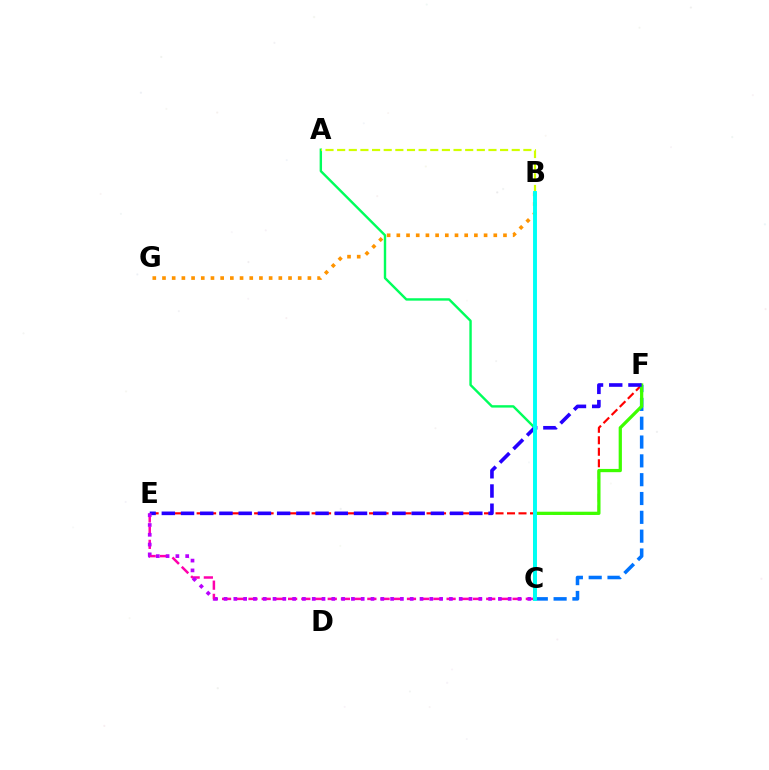{('E', 'F'): [{'color': '#ff0000', 'line_style': 'dashed', 'thickness': 1.56}, {'color': '#2500ff', 'line_style': 'dashed', 'thickness': 2.61}], ('C', 'F'): [{'color': '#0074ff', 'line_style': 'dashed', 'thickness': 2.56}, {'color': '#3dff00', 'line_style': 'solid', 'thickness': 2.34}], ('C', 'E'): [{'color': '#ff00ac', 'line_style': 'dashed', 'thickness': 1.79}, {'color': '#b900ff', 'line_style': 'dotted', 'thickness': 2.66}], ('A', 'C'): [{'color': '#00ff5c', 'line_style': 'solid', 'thickness': 1.73}], ('B', 'G'): [{'color': '#ff9400', 'line_style': 'dotted', 'thickness': 2.63}], ('A', 'B'): [{'color': '#d1ff00', 'line_style': 'dashed', 'thickness': 1.58}], ('B', 'C'): [{'color': '#00fff6', 'line_style': 'solid', 'thickness': 2.81}]}